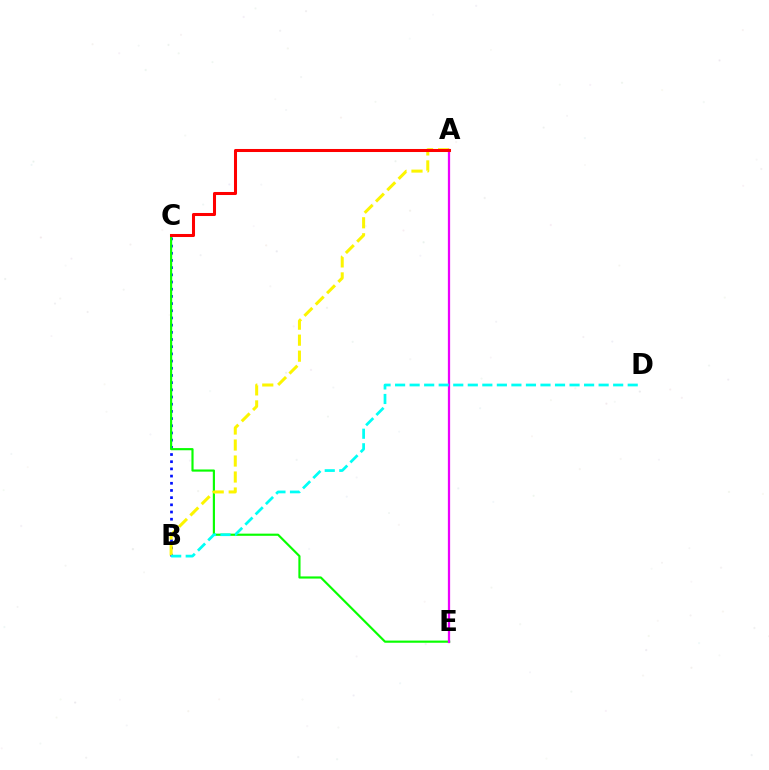{('B', 'C'): [{'color': '#0010ff', 'line_style': 'dotted', 'thickness': 1.95}], ('C', 'E'): [{'color': '#08ff00', 'line_style': 'solid', 'thickness': 1.56}], ('A', 'B'): [{'color': '#fcf500', 'line_style': 'dashed', 'thickness': 2.17}], ('A', 'E'): [{'color': '#ee00ff', 'line_style': 'solid', 'thickness': 1.62}], ('A', 'C'): [{'color': '#ff0000', 'line_style': 'solid', 'thickness': 2.19}], ('B', 'D'): [{'color': '#00fff6', 'line_style': 'dashed', 'thickness': 1.98}]}